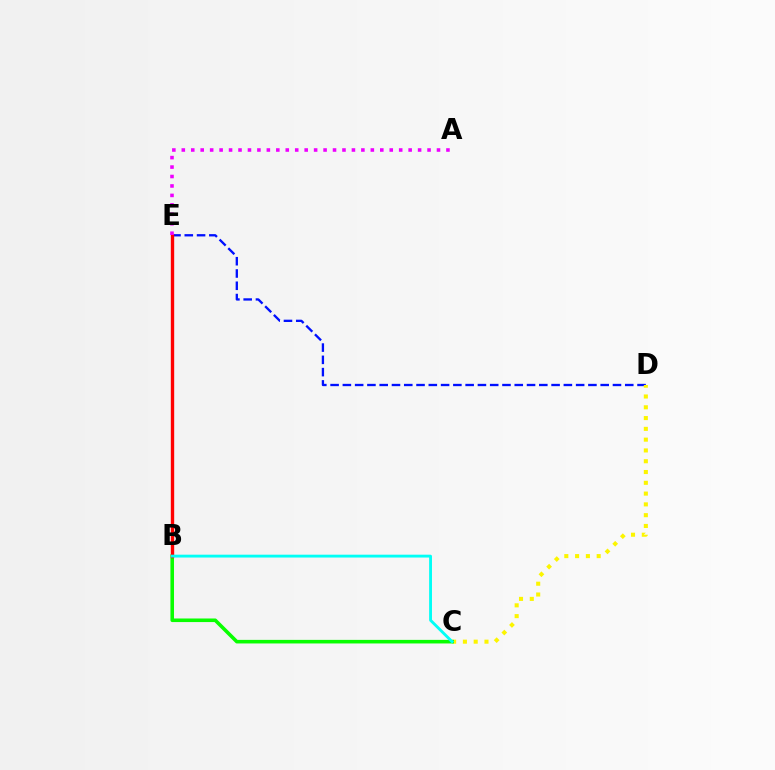{('D', 'E'): [{'color': '#0010ff', 'line_style': 'dashed', 'thickness': 1.67}], ('C', 'D'): [{'color': '#fcf500', 'line_style': 'dotted', 'thickness': 2.93}], ('B', 'C'): [{'color': '#08ff00', 'line_style': 'solid', 'thickness': 2.58}, {'color': '#00fff6', 'line_style': 'solid', 'thickness': 2.05}], ('B', 'E'): [{'color': '#ff0000', 'line_style': 'solid', 'thickness': 2.42}], ('A', 'E'): [{'color': '#ee00ff', 'line_style': 'dotted', 'thickness': 2.57}]}